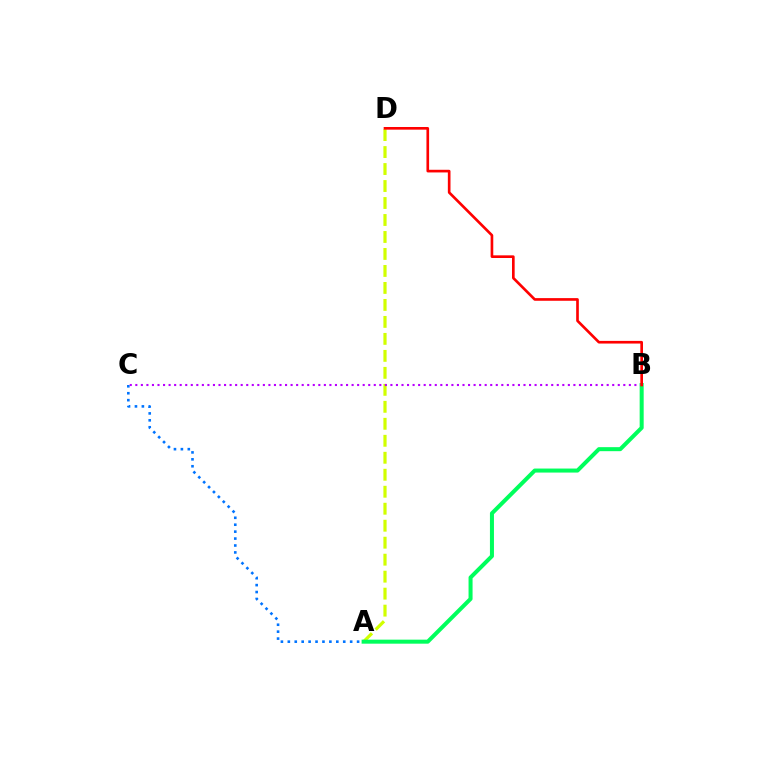{('A', 'D'): [{'color': '#d1ff00', 'line_style': 'dashed', 'thickness': 2.31}], ('A', 'C'): [{'color': '#0074ff', 'line_style': 'dotted', 'thickness': 1.88}], ('B', 'C'): [{'color': '#b900ff', 'line_style': 'dotted', 'thickness': 1.51}], ('A', 'B'): [{'color': '#00ff5c', 'line_style': 'solid', 'thickness': 2.89}], ('B', 'D'): [{'color': '#ff0000', 'line_style': 'solid', 'thickness': 1.91}]}